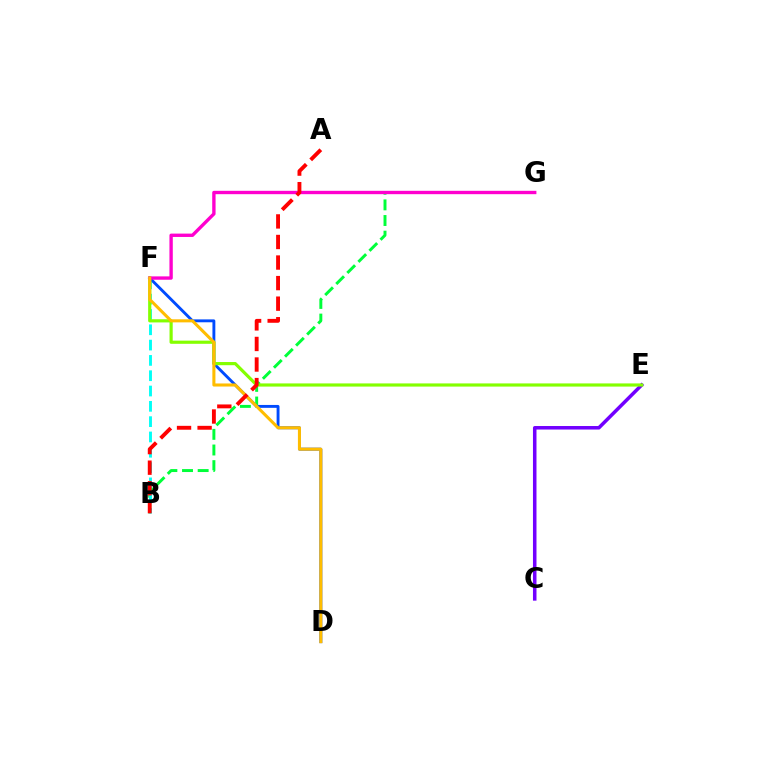{('C', 'E'): [{'color': '#7200ff', 'line_style': 'solid', 'thickness': 2.54}], ('B', 'G'): [{'color': '#00ff39', 'line_style': 'dashed', 'thickness': 2.13}], ('B', 'F'): [{'color': '#00fff6', 'line_style': 'dashed', 'thickness': 2.08}], ('D', 'F'): [{'color': '#004bff', 'line_style': 'solid', 'thickness': 2.08}, {'color': '#ffbd00', 'line_style': 'solid', 'thickness': 2.21}], ('E', 'F'): [{'color': '#84ff00', 'line_style': 'solid', 'thickness': 2.29}], ('F', 'G'): [{'color': '#ff00cf', 'line_style': 'solid', 'thickness': 2.42}], ('A', 'B'): [{'color': '#ff0000', 'line_style': 'dashed', 'thickness': 2.79}]}